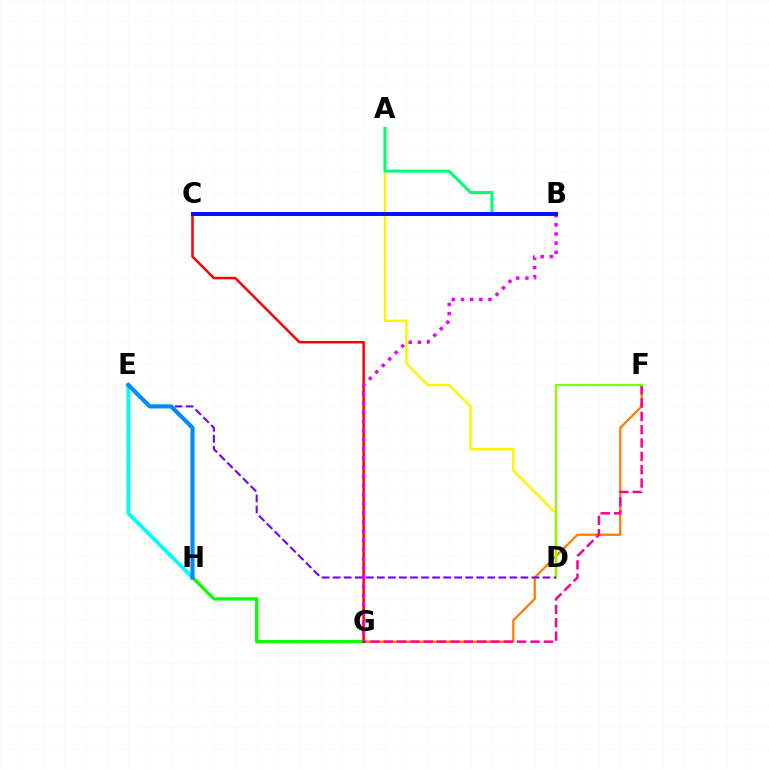{('A', 'D'): [{'color': '#fcf500', 'line_style': 'solid', 'thickness': 1.77}], ('F', 'G'): [{'color': '#ff7c00', 'line_style': 'solid', 'thickness': 1.65}, {'color': '#ff0094', 'line_style': 'dashed', 'thickness': 1.81}], ('D', 'F'): [{'color': '#84ff00', 'line_style': 'solid', 'thickness': 1.56}], ('G', 'H'): [{'color': '#08ff00', 'line_style': 'solid', 'thickness': 2.35}], ('E', 'H'): [{'color': '#00fff6', 'line_style': 'solid', 'thickness': 2.71}, {'color': '#008cff', 'line_style': 'solid', 'thickness': 3.0}], ('C', 'G'): [{'color': '#ff0000', 'line_style': 'solid', 'thickness': 1.8}], ('A', 'B'): [{'color': '#00ff74', 'line_style': 'solid', 'thickness': 2.19}], ('D', 'E'): [{'color': '#7200ff', 'line_style': 'dashed', 'thickness': 1.5}], ('B', 'G'): [{'color': '#ee00ff', 'line_style': 'dotted', 'thickness': 2.49}], ('B', 'C'): [{'color': '#0010ff', 'line_style': 'solid', 'thickness': 2.84}]}